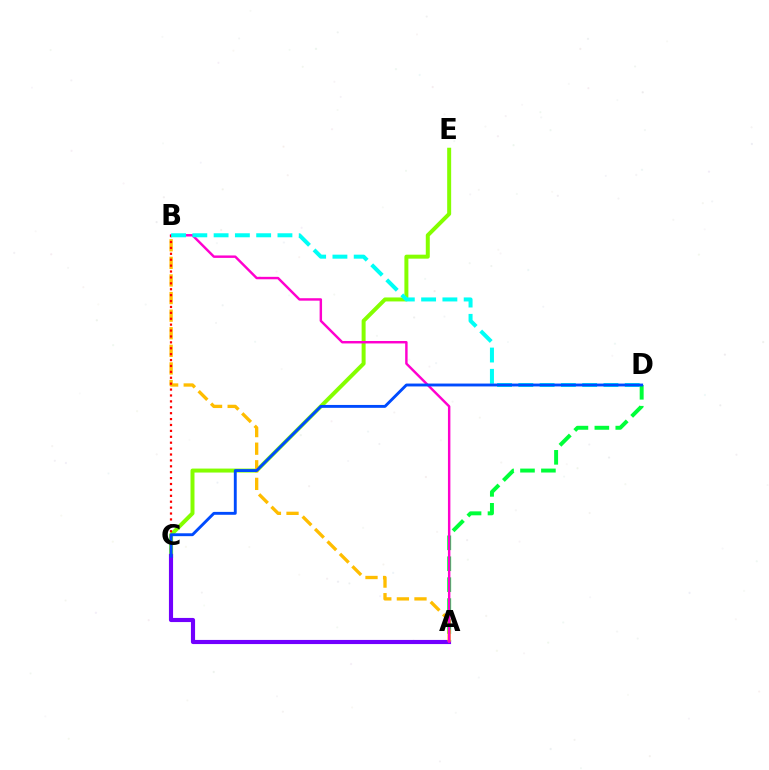{('A', 'D'): [{'color': '#00ff39', 'line_style': 'dashed', 'thickness': 2.84}], ('C', 'E'): [{'color': '#84ff00', 'line_style': 'solid', 'thickness': 2.87}], ('A', 'C'): [{'color': '#7200ff', 'line_style': 'solid', 'thickness': 2.98}], ('A', 'B'): [{'color': '#ffbd00', 'line_style': 'dashed', 'thickness': 2.39}, {'color': '#ff00cf', 'line_style': 'solid', 'thickness': 1.76}], ('B', 'C'): [{'color': '#ff0000', 'line_style': 'dotted', 'thickness': 1.6}], ('B', 'D'): [{'color': '#00fff6', 'line_style': 'dashed', 'thickness': 2.89}], ('C', 'D'): [{'color': '#004bff', 'line_style': 'solid', 'thickness': 2.08}]}